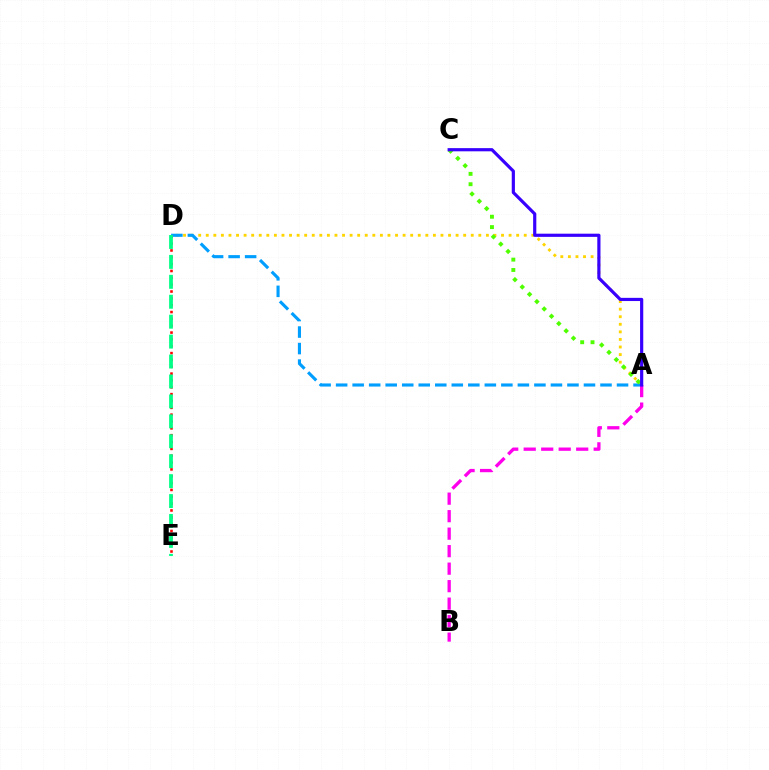{('A', 'D'): [{'color': '#ffd500', 'line_style': 'dotted', 'thickness': 2.06}, {'color': '#009eff', 'line_style': 'dashed', 'thickness': 2.24}], ('A', 'C'): [{'color': '#4fff00', 'line_style': 'dotted', 'thickness': 2.81}, {'color': '#3700ff', 'line_style': 'solid', 'thickness': 2.29}], ('A', 'B'): [{'color': '#ff00ed', 'line_style': 'dashed', 'thickness': 2.38}], ('D', 'E'): [{'color': '#ff0000', 'line_style': 'dotted', 'thickness': 1.86}, {'color': '#00ff86', 'line_style': 'dashed', 'thickness': 2.71}]}